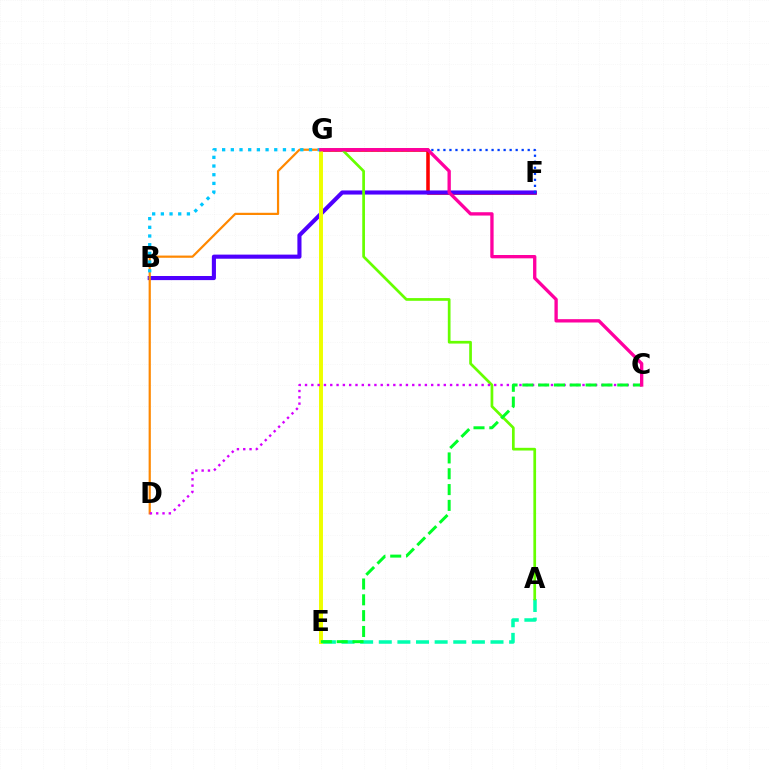{('F', 'G'): [{'color': '#ff0000', 'line_style': 'solid', 'thickness': 2.55}, {'color': '#003fff', 'line_style': 'dotted', 'thickness': 1.64}], ('B', 'F'): [{'color': '#4f00ff', 'line_style': 'solid', 'thickness': 2.95}], ('E', 'G'): [{'color': '#eeff00', 'line_style': 'solid', 'thickness': 2.84}], ('A', 'E'): [{'color': '#00ffaf', 'line_style': 'dashed', 'thickness': 2.53}], ('A', 'G'): [{'color': '#66ff00', 'line_style': 'solid', 'thickness': 1.95}], ('D', 'G'): [{'color': '#ff8800', 'line_style': 'solid', 'thickness': 1.59}], ('B', 'G'): [{'color': '#00c7ff', 'line_style': 'dotted', 'thickness': 2.36}], ('C', 'D'): [{'color': '#d600ff', 'line_style': 'dotted', 'thickness': 1.71}], ('C', 'E'): [{'color': '#00ff27', 'line_style': 'dashed', 'thickness': 2.15}], ('C', 'G'): [{'color': '#ff00a0', 'line_style': 'solid', 'thickness': 2.4}]}